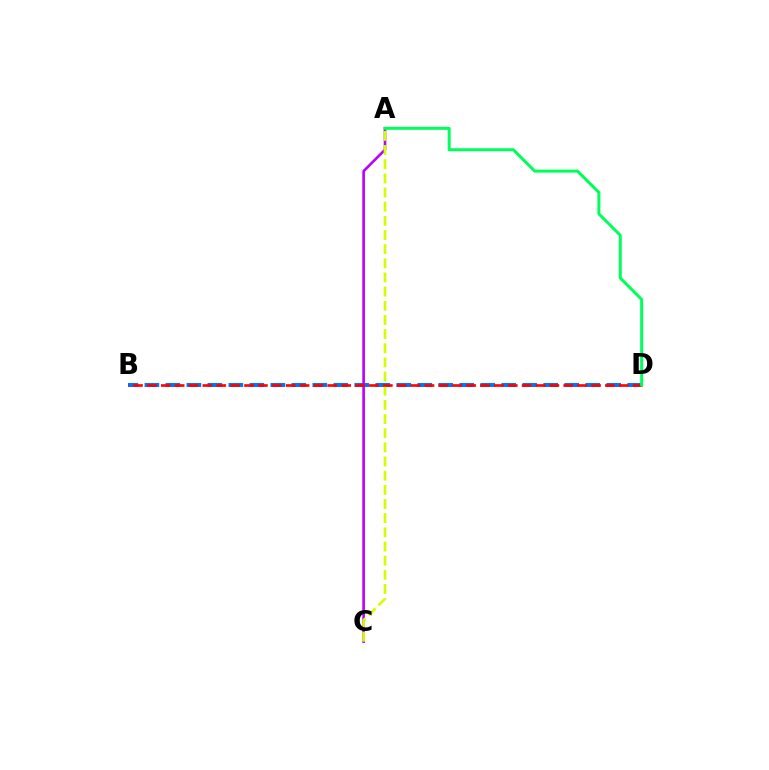{('B', 'D'): [{'color': '#0074ff', 'line_style': 'dashed', 'thickness': 2.85}, {'color': '#ff0000', 'line_style': 'dashed', 'thickness': 1.89}], ('A', 'C'): [{'color': '#b900ff', 'line_style': 'solid', 'thickness': 1.89}, {'color': '#d1ff00', 'line_style': 'dashed', 'thickness': 1.92}], ('A', 'D'): [{'color': '#00ff5c', 'line_style': 'solid', 'thickness': 2.17}]}